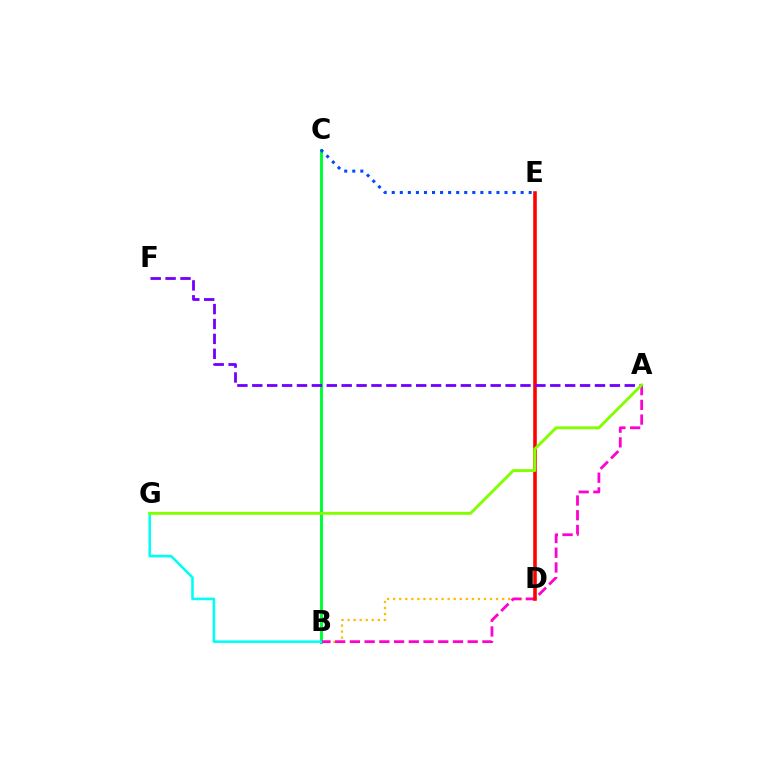{('B', 'D'): [{'color': '#ffbd00', 'line_style': 'dotted', 'thickness': 1.64}], ('B', 'C'): [{'color': '#00ff39', 'line_style': 'solid', 'thickness': 2.15}], ('A', 'B'): [{'color': '#ff00cf', 'line_style': 'dashed', 'thickness': 2.0}], ('D', 'E'): [{'color': '#ff0000', 'line_style': 'solid', 'thickness': 2.58}], ('A', 'F'): [{'color': '#7200ff', 'line_style': 'dashed', 'thickness': 2.02}], ('C', 'E'): [{'color': '#004bff', 'line_style': 'dotted', 'thickness': 2.19}], ('B', 'G'): [{'color': '#00fff6', 'line_style': 'solid', 'thickness': 1.86}], ('A', 'G'): [{'color': '#84ff00', 'line_style': 'solid', 'thickness': 2.11}]}